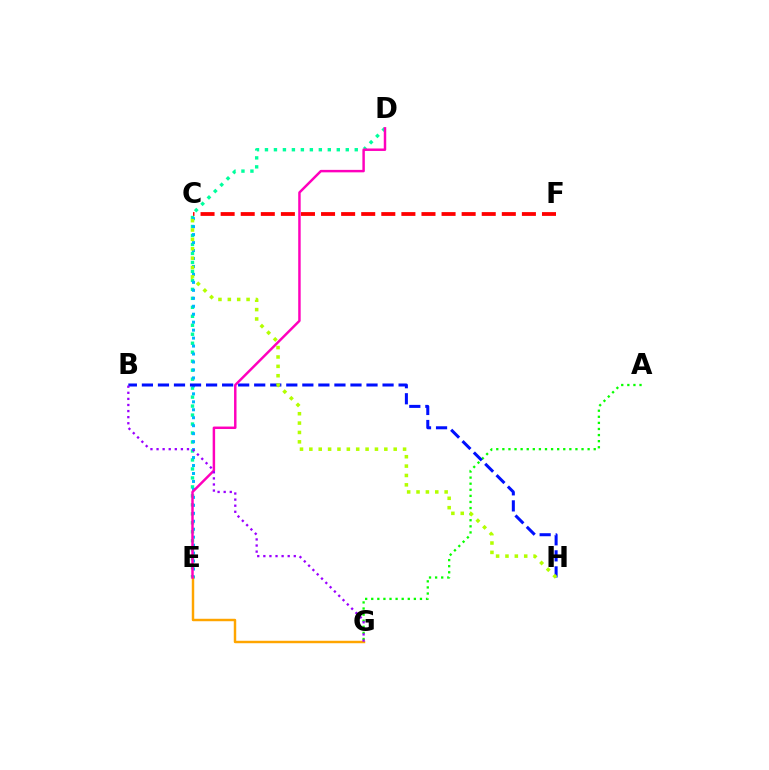{('A', 'G'): [{'color': '#08ff00', 'line_style': 'dotted', 'thickness': 1.65}], ('D', 'E'): [{'color': '#00ff9d', 'line_style': 'dotted', 'thickness': 2.44}, {'color': '#ff00bd', 'line_style': 'solid', 'thickness': 1.77}], ('C', 'E'): [{'color': '#00b5ff', 'line_style': 'dotted', 'thickness': 2.16}], ('E', 'G'): [{'color': '#ffa500', 'line_style': 'solid', 'thickness': 1.76}], ('B', 'H'): [{'color': '#0010ff', 'line_style': 'dashed', 'thickness': 2.18}], ('C', 'F'): [{'color': '#ff0000', 'line_style': 'dashed', 'thickness': 2.73}], ('B', 'G'): [{'color': '#9b00ff', 'line_style': 'dotted', 'thickness': 1.65}], ('C', 'H'): [{'color': '#b3ff00', 'line_style': 'dotted', 'thickness': 2.55}]}